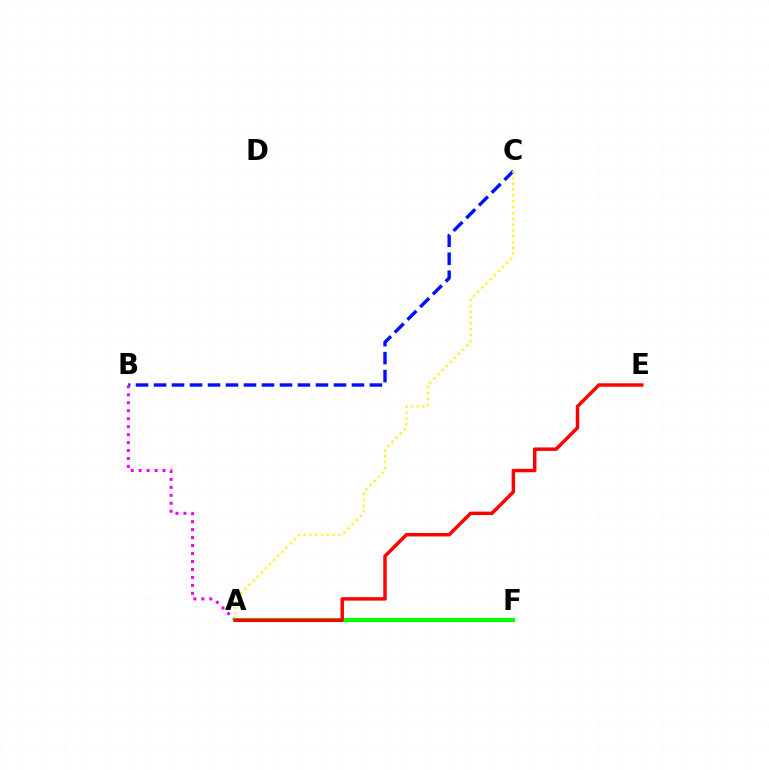{('A', 'F'): [{'color': '#00fff6', 'line_style': 'solid', 'thickness': 1.96}, {'color': '#08ff00', 'line_style': 'solid', 'thickness': 2.98}], ('B', 'C'): [{'color': '#0010ff', 'line_style': 'dashed', 'thickness': 2.44}], ('A', 'B'): [{'color': '#ee00ff', 'line_style': 'dotted', 'thickness': 2.16}], ('A', 'C'): [{'color': '#fcf500', 'line_style': 'dotted', 'thickness': 1.58}], ('A', 'E'): [{'color': '#ff0000', 'line_style': 'solid', 'thickness': 2.48}]}